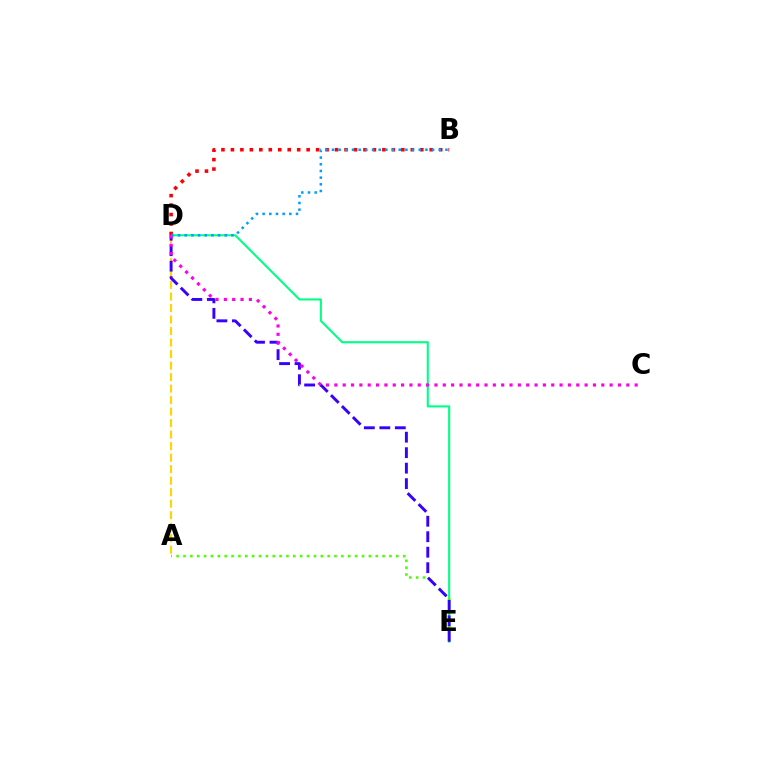{('D', 'E'): [{'color': '#00ff86', 'line_style': 'solid', 'thickness': 1.52}, {'color': '#3700ff', 'line_style': 'dashed', 'thickness': 2.1}], ('B', 'D'): [{'color': '#ff0000', 'line_style': 'dotted', 'thickness': 2.57}, {'color': '#009eff', 'line_style': 'dotted', 'thickness': 1.81}], ('A', 'E'): [{'color': '#4fff00', 'line_style': 'dotted', 'thickness': 1.87}], ('A', 'D'): [{'color': '#ffd500', 'line_style': 'dashed', 'thickness': 1.56}], ('C', 'D'): [{'color': '#ff00ed', 'line_style': 'dotted', 'thickness': 2.27}]}